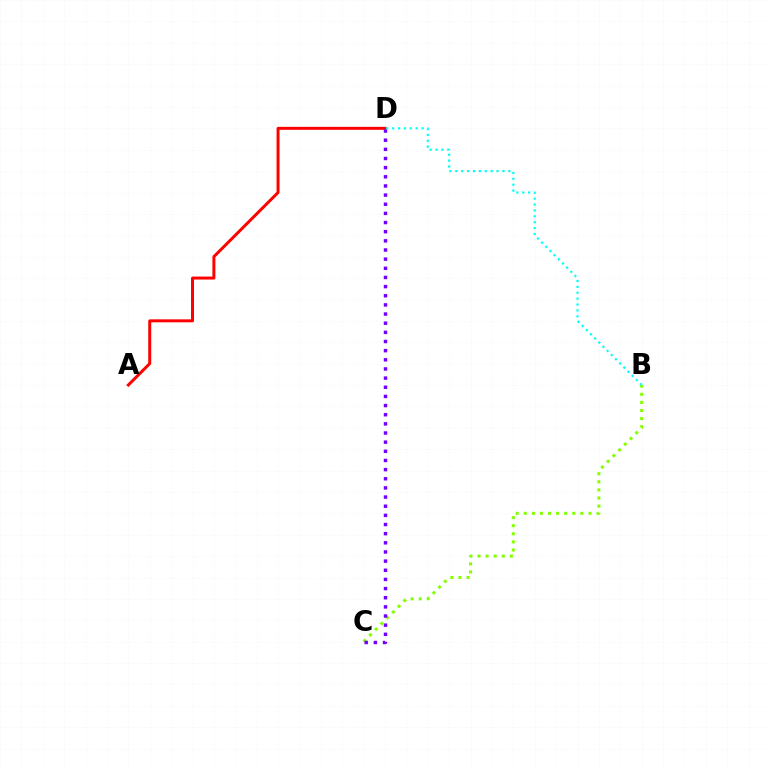{('B', 'C'): [{'color': '#84ff00', 'line_style': 'dotted', 'thickness': 2.2}], ('A', 'D'): [{'color': '#ff0000', 'line_style': 'solid', 'thickness': 2.14}], ('C', 'D'): [{'color': '#7200ff', 'line_style': 'dotted', 'thickness': 2.49}], ('B', 'D'): [{'color': '#00fff6', 'line_style': 'dotted', 'thickness': 1.6}]}